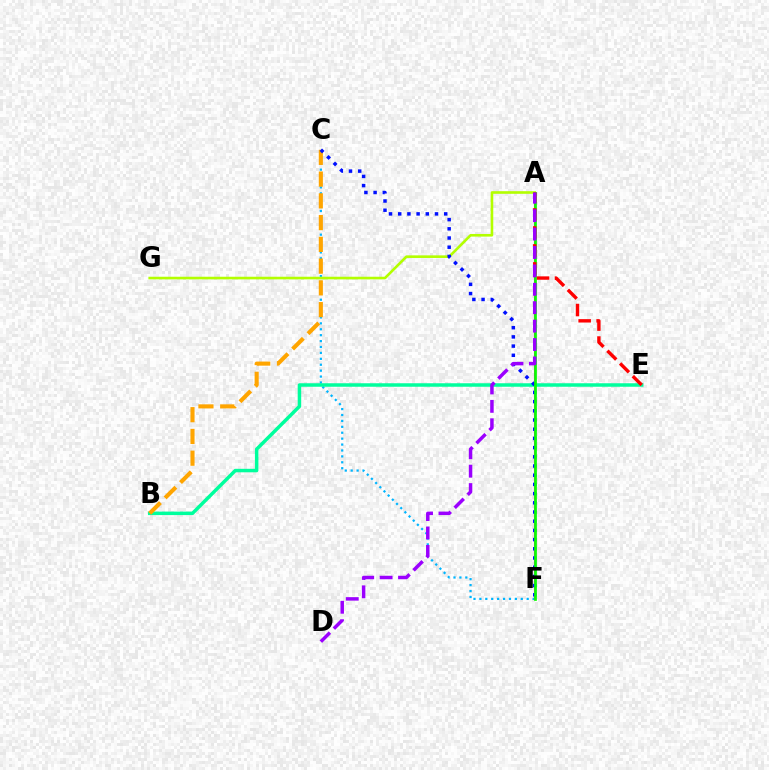{('C', 'F'): [{'color': '#00b5ff', 'line_style': 'dotted', 'thickness': 1.61}, {'color': '#0010ff', 'line_style': 'dotted', 'thickness': 2.5}], ('A', 'F'): [{'color': '#ff00bd', 'line_style': 'solid', 'thickness': 1.52}, {'color': '#08ff00', 'line_style': 'solid', 'thickness': 1.96}], ('B', 'E'): [{'color': '#00ff9d', 'line_style': 'solid', 'thickness': 2.51}], ('B', 'C'): [{'color': '#ffa500', 'line_style': 'dashed', 'thickness': 2.96}], ('A', 'G'): [{'color': '#b3ff00', 'line_style': 'solid', 'thickness': 1.89}], ('A', 'E'): [{'color': '#ff0000', 'line_style': 'dashed', 'thickness': 2.44}], ('A', 'D'): [{'color': '#9b00ff', 'line_style': 'dashed', 'thickness': 2.5}]}